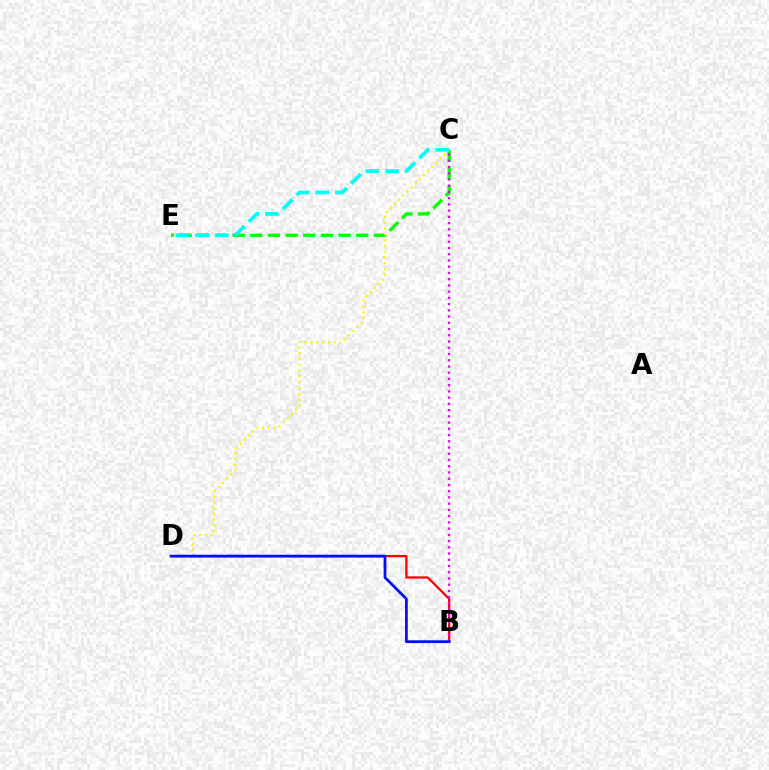{('C', 'E'): [{'color': '#08ff00', 'line_style': 'dashed', 'thickness': 2.4}, {'color': '#00fff6', 'line_style': 'dashed', 'thickness': 2.67}], ('C', 'D'): [{'color': '#fcf500', 'line_style': 'dotted', 'thickness': 1.57}], ('B', 'D'): [{'color': '#ff0000', 'line_style': 'solid', 'thickness': 1.61}, {'color': '#0010ff', 'line_style': 'solid', 'thickness': 1.99}], ('B', 'C'): [{'color': '#ee00ff', 'line_style': 'dotted', 'thickness': 1.69}]}